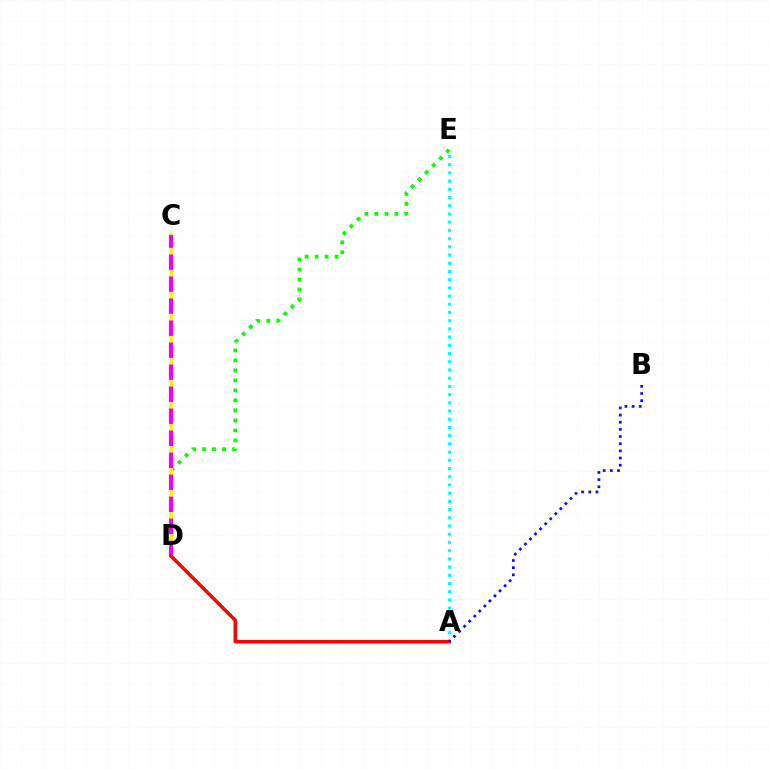{('D', 'E'): [{'color': '#08ff00', 'line_style': 'dotted', 'thickness': 2.72}], ('C', 'D'): [{'color': '#fcf500', 'line_style': 'solid', 'thickness': 2.62}, {'color': '#ee00ff', 'line_style': 'dashed', 'thickness': 2.99}], ('A', 'E'): [{'color': '#00fff6', 'line_style': 'dotted', 'thickness': 2.23}], ('A', 'D'): [{'color': '#ff0000', 'line_style': 'solid', 'thickness': 2.51}], ('A', 'B'): [{'color': '#0010ff', 'line_style': 'dotted', 'thickness': 1.95}]}